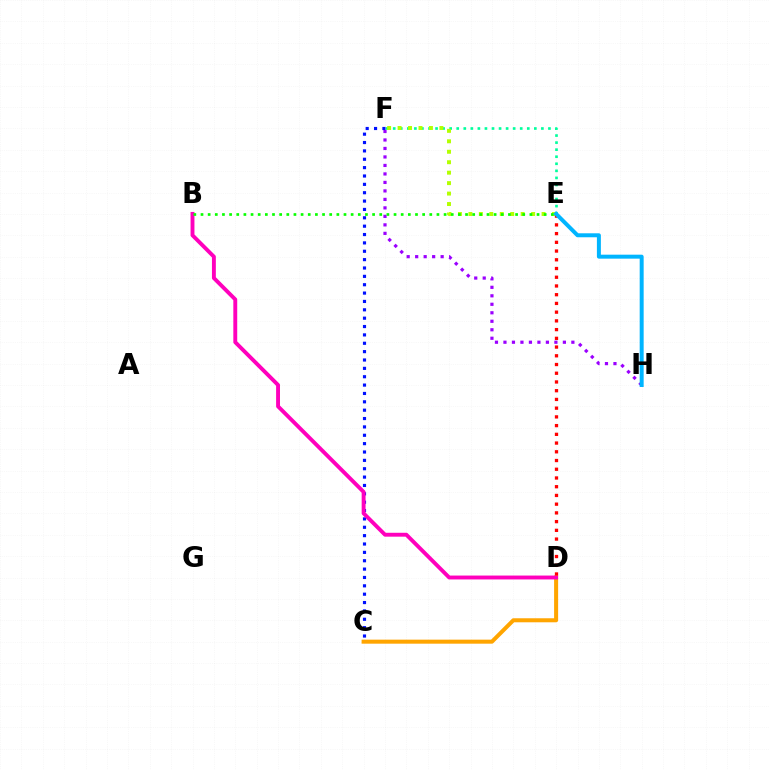{('F', 'H'): [{'color': '#9b00ff', 'line_style': 'dotted', 'thickness': 2.31}], ('C', 'D'): [{'color': '#ffa500', 'line_style': 'solid', 'thickness': 2.9}], ('E', 'F'): [{'color': '#00ff9d', 'line_style': 'dotted', 'thickness': 1.92}, {'color': '#b3ff00', 'line_style': 'dotted', 'thickness': 2.84}], ('C', 'F'): [{'color': '#0010ff', 'line_style': 'dotted', 'thickness': 2.27}], ('B', 'D'): [{'color': '#ff00bd', 'line_style': 'solid', 'thickness': 2.8}], ('B', 'E'): [{'color': '#08ff00', 'line_style': 'dotted', 'thickness': 1.94}], ('D', 'E'): [{'color': '#ff0000', 'line_style': 'dotted', 'thickness': 2.37}], ('E', 'H'): [{'color': '#00b5ff', 'line_style': 'solid', 'thickness': 2.86}]}